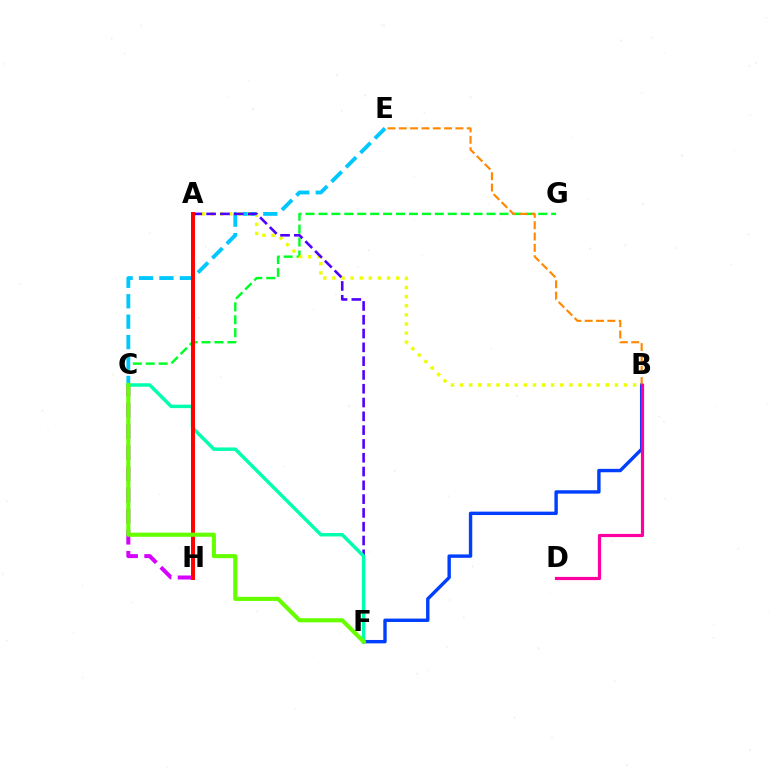{('C', 'G'): [{'color': '#00ff27', 'line_style': 'dashed', 'thickness': 1.76}], ('C', 'E'): [{'color': '#00c7ff', 'line_style': 'dashed', 'thickness': 2.77}], ('B', 'F'): [{'color': '#003fff', 'line_style': 'solid', 'thickness': 2.45}], ('B', 'E'): [{'color': '#ff8800', 'line_style': 'dashed', 'thickness': 1.54}], ('C', 'H'): [{'color': '#d600ff', 'line_style': 'dashed', 'thickness': 2.87}], ('A', 'B'): [{'color': '#eeff00', 'line_style': 'dotted', 'thickness': 2.48}], ('A', 'F'): [{'color': '#4f00ff', 'line_style': 'dashed', 'thickness': 1.87}], ('B', 'D'): [{'color': '#ff00a0', 'line_style': 'solid', 'thickness': 2.29}], ('C', 'F'): [{'color': '#00ffaf', 'line_style': 'solid', 'thickness': 2.49}, {'color': '#66ff00', 'line_style': 'solid', 'thickness': 2.97}], ('A', 'H'): [{'color': '#ff0000', 'line_style': 'solid', 'thickness': 2.85}]}